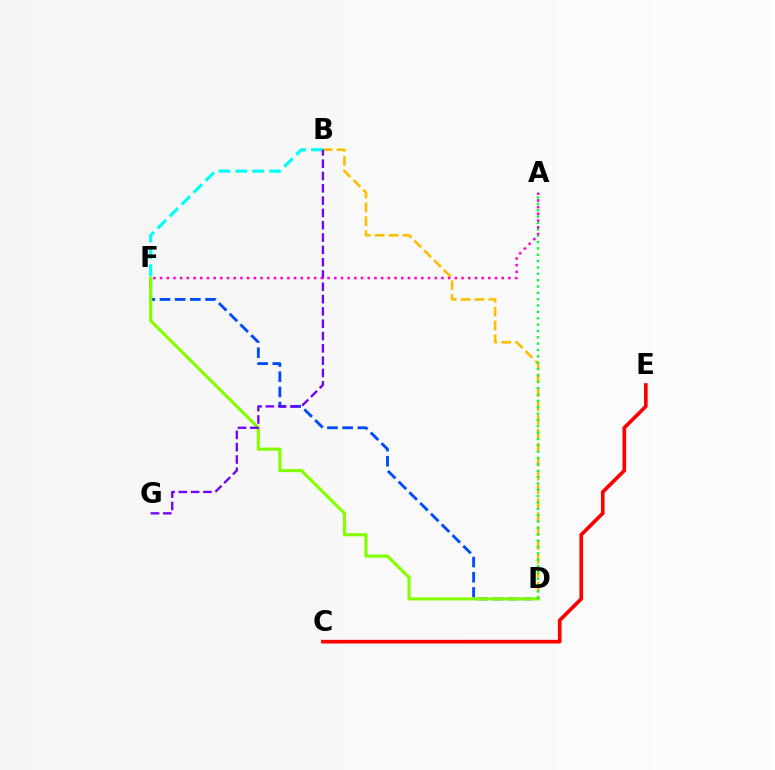{('B', 'D'): [{'color': '#ffbd00', 'line_style': 'dashed', 'thickness': 1.89}], ('D', 'F'): [{'color': '#004bff', 'line_style': 'dashed', 'thickness': 2.06}, {'color': '#84ff00', 'line_style': 'solid', 'thickness': 2.28}], ('B', 'F'): [{'color': '#00fff6', 'line_style': 'dashed', 'thickness': 2.3}], ('B', 'G'): [{'color': '#7200ff', 'line_style': 'dashed', 'thickness': 1.67}], ('A', 'D'): [{'color': '#00ff39', 'line_style': 'dotted', 'thickness': 1.73}], ('A', 'F'): [{'color': '#ff00cf', 'line_style': 'dotted', 'thickness': 1.82}], ('C', 'E'): [{'color': '#ff0000', 'line_style': 'solid', 'thickness': 2.64}]}